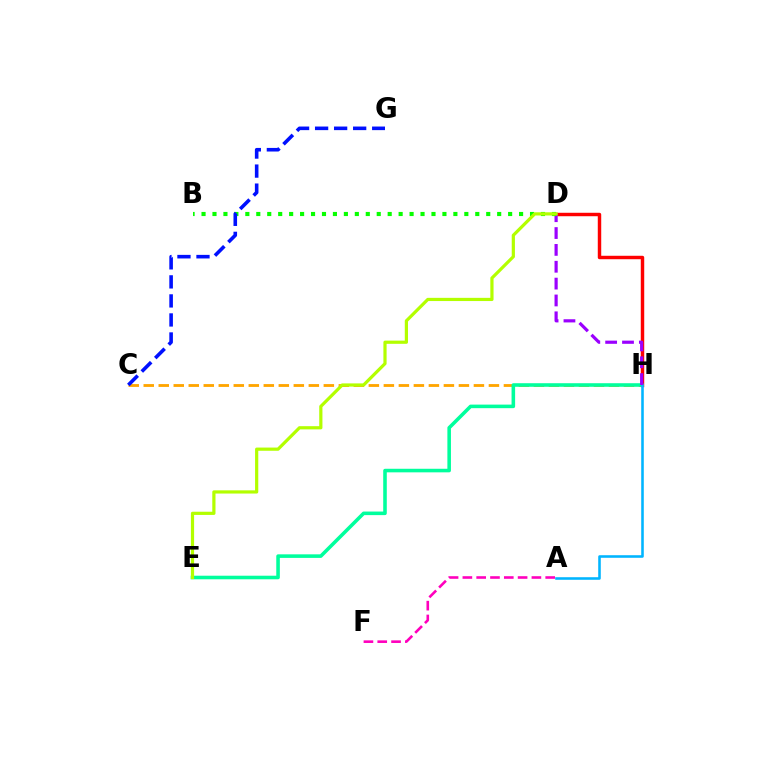{('C', 'H'): [{'color': '#ffa500', 'line_style': 'dashed', 'thickness': 2.04}], ('D', 'H'): [{'color': '#ff0000', 'line_style': 'solid', 'thickness': 2.48}, {'color': '#9b00ff', 'line_style': 'dashed', 'thickness': 2.29}], ('E', 'H'): [{'color': '#00ff9d', 'line_style': 'solid', 'thickness': 2.57}], ('A', 'H'): [{'color': '#00b5ff', 'line_style': 'solid', 'thickness': 1.85}], ('B', 'D'): [{'color': '#08ff00', 'line_style': 'dotted', 'thickness': 2.98}], ('C', 'G'): [{'color': '#0010ff', 'line_style': 'dashed', 'thickness': 2.59}], ('D', 'E'): [{'color': '#b3ff00', 'line_style': 'solid', 'thickness': 2.31}], ('A', 'F'): [{'color': '#ff00bd', 'line_style': 'dashed', 'thickness': 1.88}]}